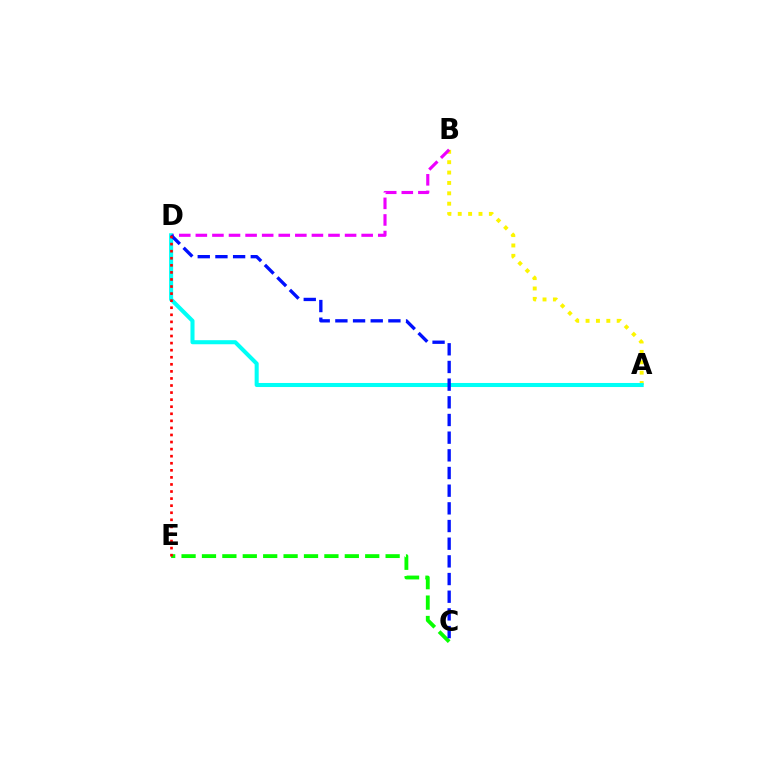{('A', 'B'): [{'color': '#fcf500', 'line_style': 'dotted', 'thickness': 2.82}], ('B', 'D'): [{'color': '#ee00ff', 'line_style': 'dashed', 'thickness': 2.25}], ('C', 'E'): [{'color': '#08ff00', 'line_style': 'dashed', 'thickness': 2.77}], ('A', 'D'): [{'color': '#00fff6', 'line_style': 'solid', 'thickness': 2.92}], ('C', 'D'): [{'color': '#0010ff', 'line_style': 'dashed', 'thickness': 2.4}], ('D', 'E'): [{'color': '#ff0000', 'line_style': 'dotted', 'thickness': 1.92}]}